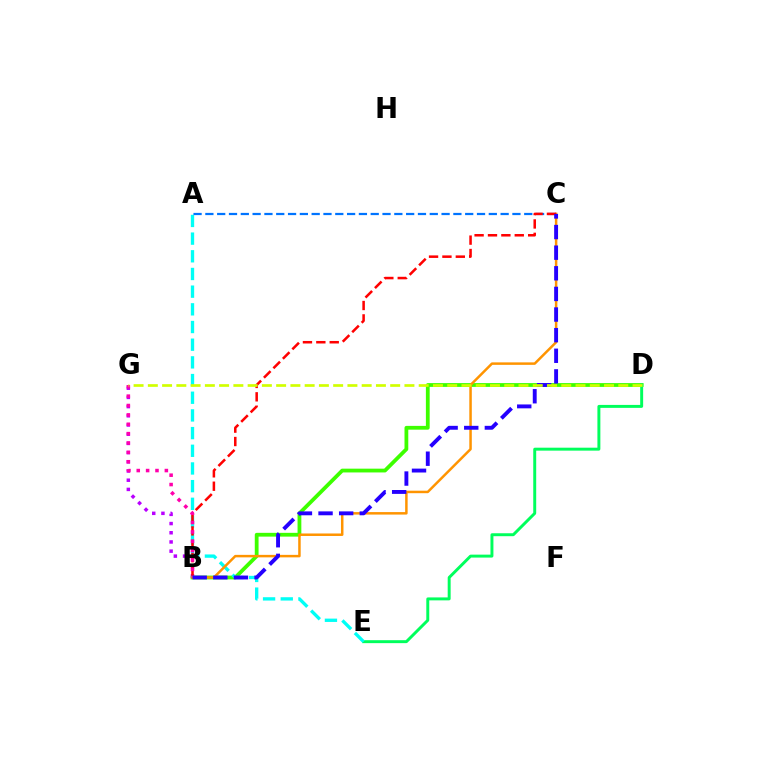{('B', 'D'): [{'color': '#3dff00', 'line_style': 'solid', 'thickness': 2.72}], ('B', 'G'): [{'color': '#b900ff', 'line_style': 'dotted', 'thickness': 2.5}, {'color': '#ff00ac', 'line_style': 'dotted', 'thickness': 2.55}], ('D', 'E'): [{'color': '#00ff5c', 'line_style': 'solid', 'thickness': 2.12}], ('A', 'E'): [{'color': '#00fff6', 'line_style': 'dashed', 'thickness': 2.4}], ('A', 'C'): [{'color': '#0074ff', 'line_style': 'dashed', 'thickness': 1.6}], ('B', 'C'): [{'color': '#ff9400', 'line_style': 'solid', 'thickness': 1.79}, {'color': '#ff0000', 'line_style': 'dashed', 'thickness': 1.82}, {'color': '#2500ff', 'line_style': 'dashed', 'thickness': 2.8}], ('D', 'G'): [{'color': '#d1ff00', 'line_style': 'dashed', 'thickness': 1.94}]}